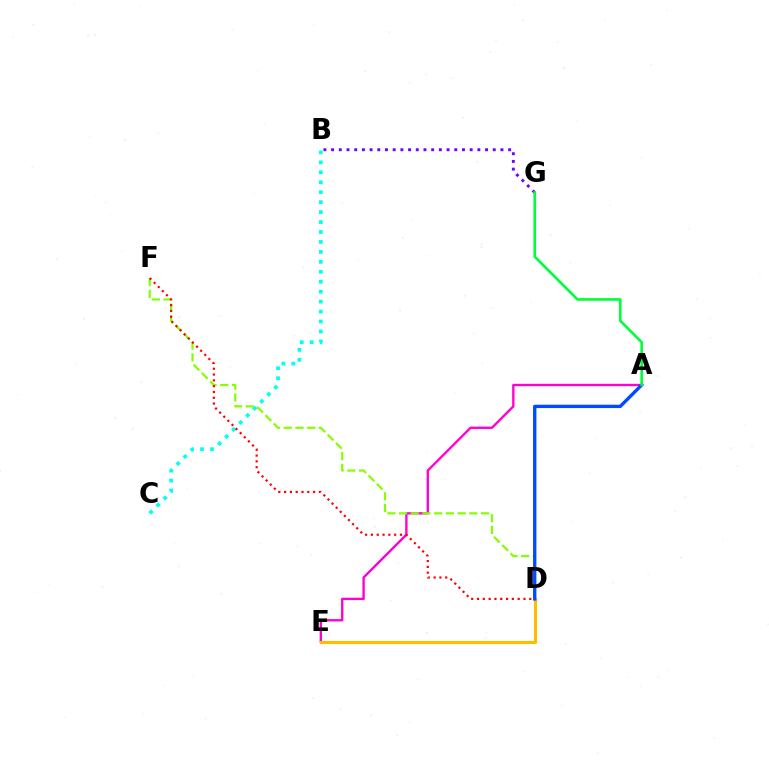{('A', 'E'): [{'color': '#ff00cf', 'line_style': 'solid', 'thickness': 1.69}], ('D', 'F'): [{'color': '#84ff00', 'line_style': 'dashed', 'thickness': 1.59}, {'color': '#ff0000', 'line_style': 'dotted', 'thickness': 1.58}], ('B', 'G'): [{'color': '#7200ff', 'line_style': 'dotted', 'thickness': 2.09}], ('B', 'C'): [{'color': '#00fff6', 'line_style': 'dotted', 'thickness': 2.7}], ('D', 'E'): [{'color': '#ffbd00', 'line_style': 'solid', 'thickness': 2.25}], ('A', 'D'): [{'color': '#004bff', 'line_style': 'solid', 'thickness': 2.41}], ('A', 'G'): [{'color': '#00ff39', 'line_style': 'solid', 'thickness': 1.89}]}